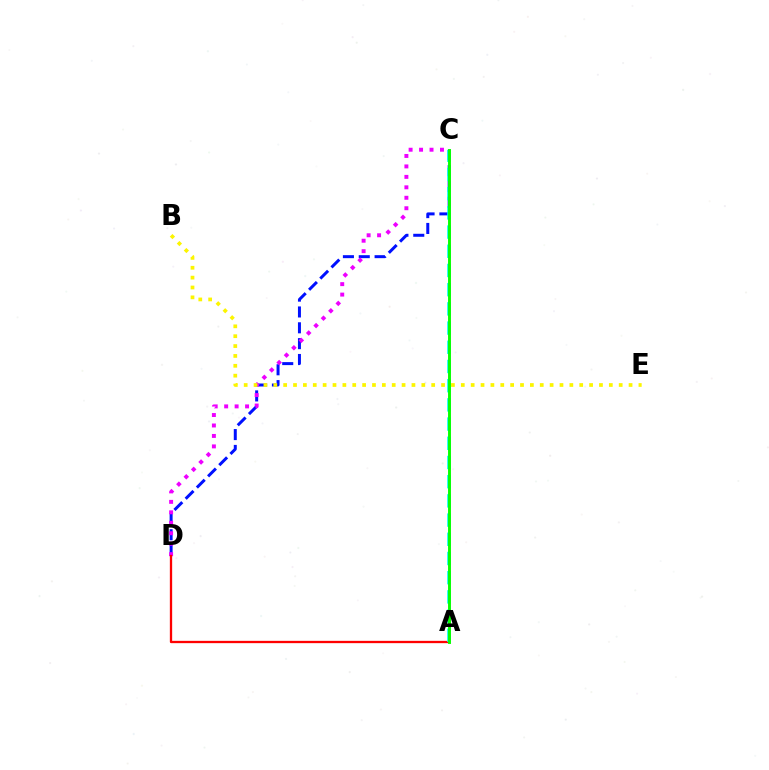{('C', 'D'): [{'color': '#0010ff', 'line_style': 'dashed', 'thickness': 2.15}, {'color': '#ee00ff', 'line_style': 'dotted', 'thickness': 2.84}], ('B', 'E'): [{'color': '#fcf500', 'line_style': 'dotted', 'thickness': 2.68}], ('A', 'D'): [{'color': '#ff0000', 'line_style': 'solid', 'thickness': 1.66}], ('A', 'C'): [{'color': '#00fff6', 'line_style': 'dashed', 'thickness': 2.61}, {'color': '#08ff00', 'line_style': 'solid', 'thickness': 2.11}]}